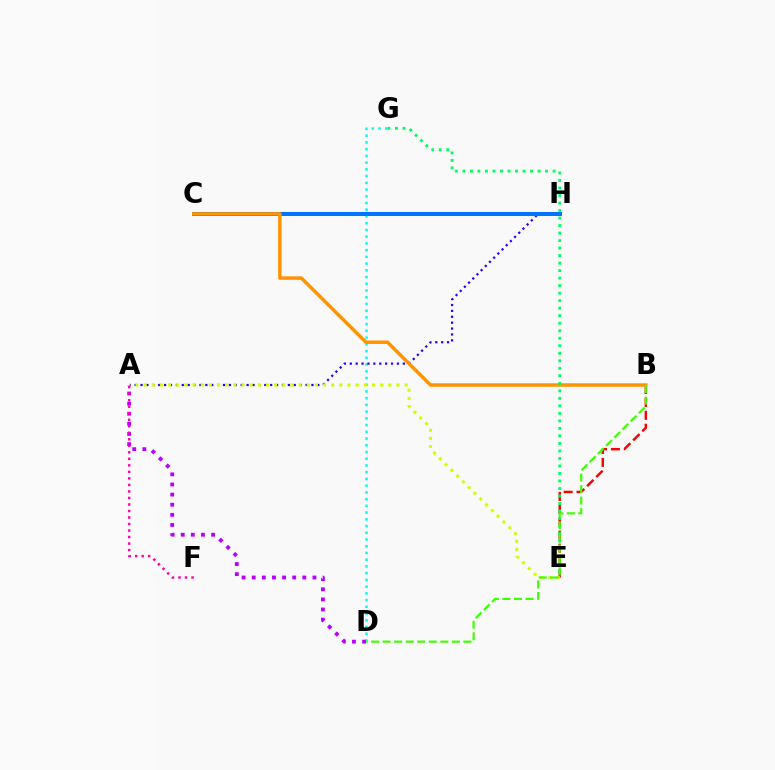{('D', 'G'): [{'color': '#00fff6', 'line_style': 'dotted', 'thickness': 1.83}], ('A', 'H'): [{'color': '#2500ff', 'line_style': 'dotted', 'thickness': 1.6}], ('C', 'H'): [{'color': '#0074ff', 'line_style': 'solid', 'thickness': 2.87}], ('B', 'E'): [{'color': '#ff0000', 'line_style': 'dashed', 'thickness': 1.75}], ('A', 'E'): [{'color': '#d1ff00', 'line_style': 'dotted', 'thickness': 2.22}], ('B', 'C'): [{'color': '#ff9400', 'line_style': 'solid', 'thickness': 2.49}], ('A', 'D'): [{'color': '#b900ff', 'line_style': 'dotted', 'thickness': 2.75}], ('E', 'G'): [{'color': '#00ff5c', 'line_style': 'dotted', 'thickness': 2.04}], ('B', 'D'): [{'color': '#3dff00', 'line_style': 'dashed', 'thickness': 1.57}], ('A', 'F'): [{'color': '#ff00ac', 'line_style': 'dotted', 'thickness': 1.77}]}